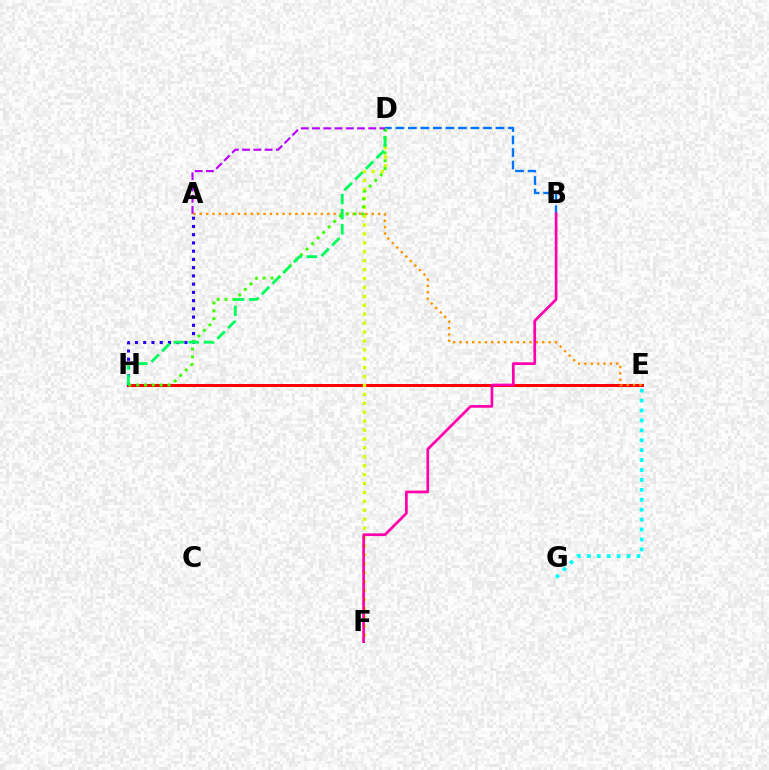{('E', 'G'): [{'color': '#00fff6', 'line_style': 'dotted', 'thickness': 2.7}], ('E', 'H'): [{'color': '#ff0000', 'line_style': 'solid', 'thickness': 2.15}], ('A', 'E'): [{'color': '#ff9400', 'line_style': 'dotted', 'thickness': 1.73}], ('B', 'D'): [{'color': '#0074ff', 'line_style': 'dashed', 'thickness': 1.7}], ('A', 'H'): [{'color': '#2500ff', 'line_style': 'dotted', 'thickness': 2.24}], ('D', 'F'): [{'color': '#d1ff00', 'line_style': 'dotted', 'thickness': 2.42}], ('B', 'F'): [{'color': '#ff00ac', 'line_style': 'solid', 'thickness': 1.94}], ('D', 'H'): [{'color': '#3dff00', 'line_style': 'dotted', 'thickness': 2.13}, {'color': '#00ff5c', 'line_style': 'dashed', 'thickness': 2.05}], ('A', 'D'): [{'color': '#b900ff', 'line_style': 'dashed', 'thickness': 1.53}]}